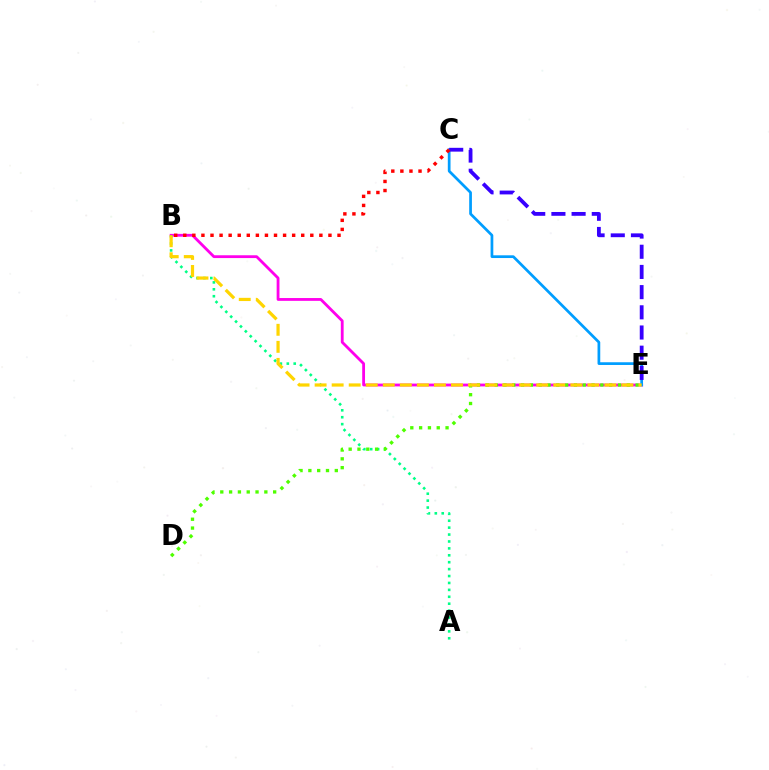{('B', 'E'): [{'color': '#ff00ed', 'line_style': 'solid', 'thickness': 2.02}, {'color': '#ffd500', 'line_style': 'dashed', 'thickness': 2.32}], ('A', 'B'): [{'color': '#00ff86', 'line_style': 'dotted', 'thickness': 1.88}], ('D', 'E'): [{'color': '#4fff00', 'line_style': 'dotted', 'thickness': 2.39}], ('C', 'E'): [{'color': '#009eff', 'line_style': 'solid', 'thickness': 1.96}, {'color': '#3700ff', 'line_style': 'dashed', 'thickness': 2.74}], ('B', 'C'): [{'color': '#ff0000', 'line_style': 'dotted', 'thickness': 2.47}]}